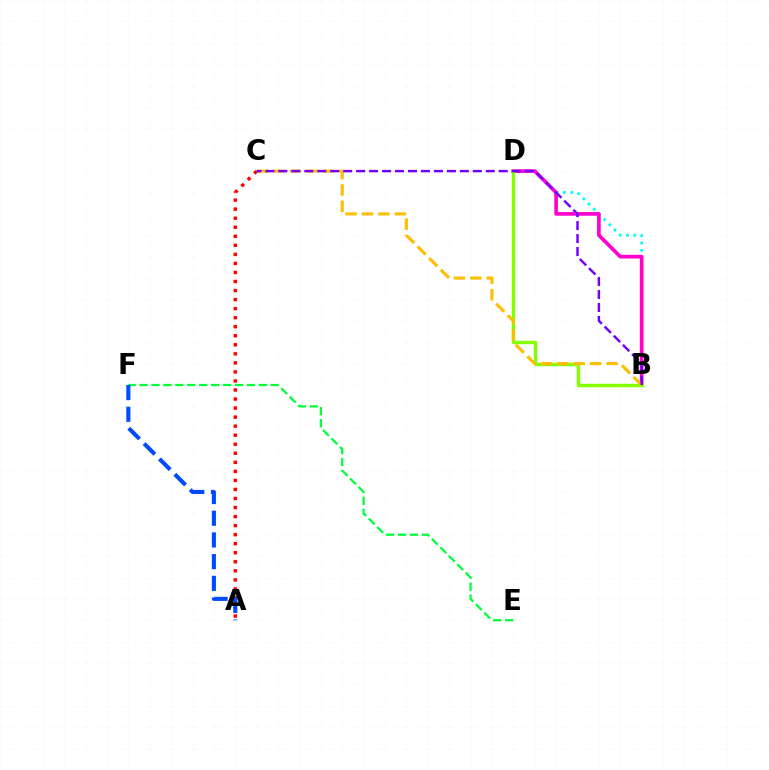{('B', 'D'): [{'color': '#00fff6', 'line_style': 'dotted', 'thickness': 1.99}, {'color': '#ff00cf', 'line_style': 'solid', 'thickness': 2.64}, {'color': '#84ff00', 'line_style': 'solid', 'thickness': 2.47}], ('E', 'F'): [{'color': '#00ff39', 'line_style': 'dashed', 'thickness': 1.62}], ('A', 'C'): [{'color': '#ff0000', 'line_style': 'dotted', 'thickness': 2.46}], ('A', 'F'): [{'color': '#004bff', 'line_style': 'dashed', 'thickness': 2.95}], ('B', 'C'): [{'color': '#ffbd00', 'line_style': 'dashed', 'thickness': 2.23}, {'color': '#7200ff', 'line_style': 'dashed', 'thickness': 1.76}]}